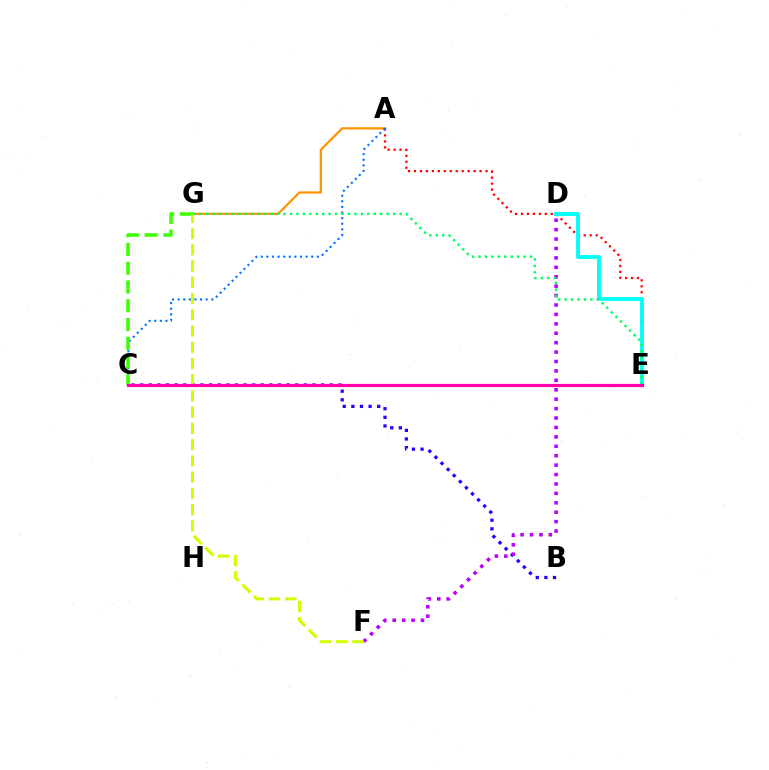{('A', 'G'): [{'color': '#ff9400', 'line_style': 'solid', 'thickness': 1.61}], ('A', 'E'): [{'color': '#ff0000', 'line_style': 'dotted', 'thickness': 1.62}], ('B', 'C'): [{'color': '#2500ff', 'line_style': 'dotted', 'thickness': 2.34}], ('D', 'E'): [{'color': '#00fff6', 'line_style': 'solid', 'thickness': 2.78}], ('A', 'C'): [{'color': '#0074ff', 'line_style': 'dotted', 'thickness': 1.52}], ('C', 'G'): [{'color': '#3dff00', 'line_style': 'dashed', 'thickness': 2.55}], ('D', 'F'): [{'color': '#b900ff', 'line_style': 'dotted', 'thickness': 2.56}], ('F', 'G'): [{'color': '#d1ff00', 'line_style': 'dashed', 'thickness': 2.21}], ('E', 'G'): [{'color': '#00ff5c', 'line_style': 'dotted', 'thickness': 1.75}], ('C', 'E'): [{'color': '#ff00ac', 'line_style': 'solid', 'thickness': 2.31}]}